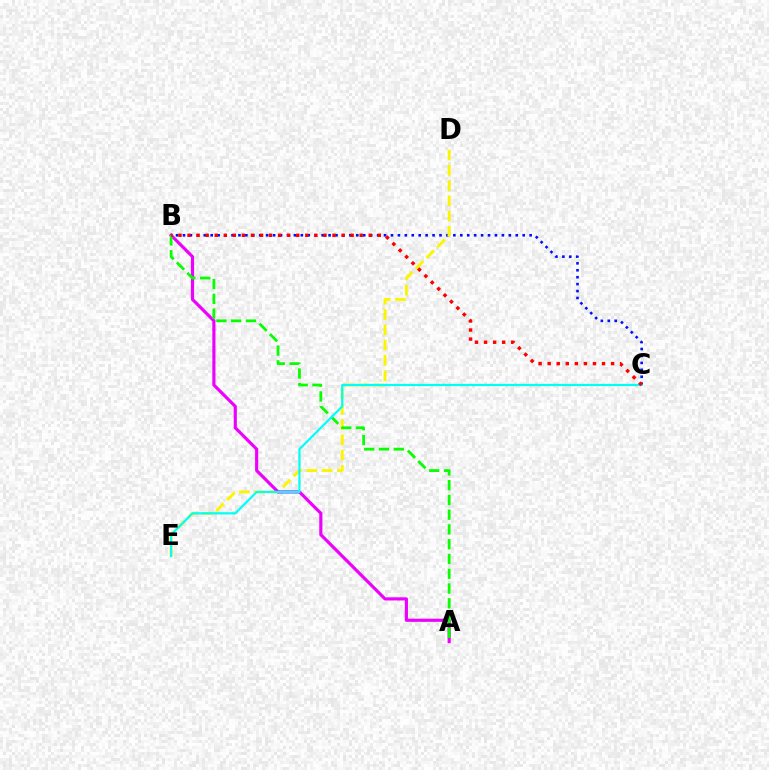{('B', 'C'): [{'color': '#0010ff', 'line_style': 'dotted', 'thickness': 1.88}, {'color': '#ff0000', 'line_style': 'dotted', 'thickness': 2.46}], ('D', 'E'): [{'color': '#fcf500', 'line_style': 'dashed', 'thickness': 2.08}], ('A', 'B'): [{'color': '#ee00ff', 'line_style': 'solid', 'thickness': 2.27}, {'color': '#08ff00', 'line_style': 'dashed', 'thickness': 2.01}], ('C', 'E'): [{'color': '#00fff6', 'line_style': 'solid', 'thickness': 1.59}]}